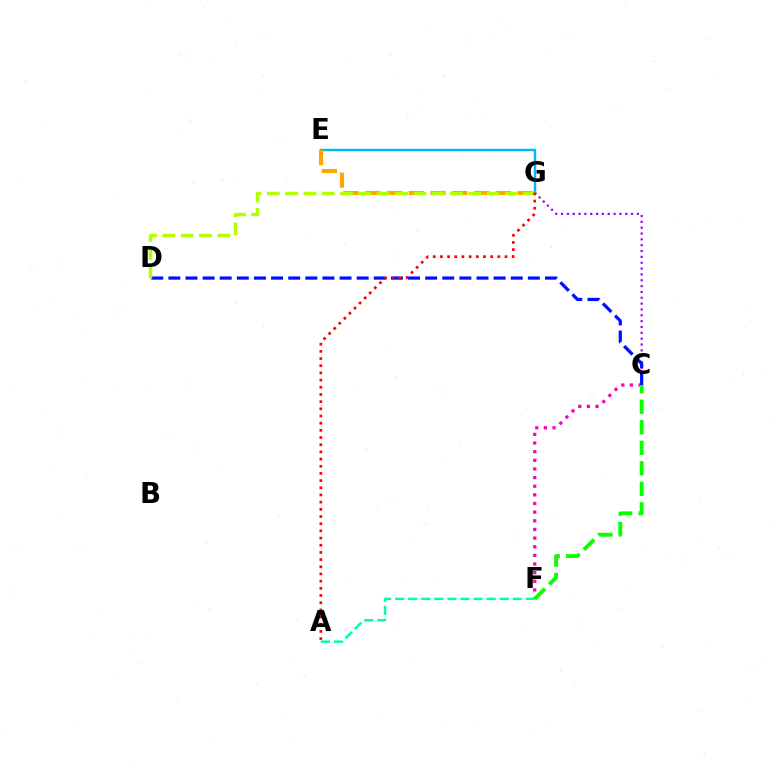{('C', 'G'): [{'color': '#9b00ff', 'line_style': 'dotted', 'thickness': 1.59}], ('E', 'G'): [{'color': '#00b5ff', 'line_style': 'solid', 'thickness': 1.74}, {'color': '#ffa500', 'line_style': 'dashed', 'thickness': 2.96}], ('C', 'F'): [{'color': '#ff00bd', 'line_style': 'dotted', 'thickness': 2.35}, {'color': '#08ff00', 'line_style': 'dashed', 'thickness': 2.79}], ('C', 'D'): [{'color': '#0010ff', 'line_style': 'dashed', 'thickness': 2.33}], ('A', 'F'): [{'color': '#00ff9d', 'line_style': 'dashed', 'thickness': 1.78}], ('D', 'G'): [{'color': '#b3ff00', 'line_style': 'dashed', 'thickness': 2.49}], ('A', 'G'): [{'color': '#ff0000', 'line_style': 'dotted', 'thickness': 1.95}]}